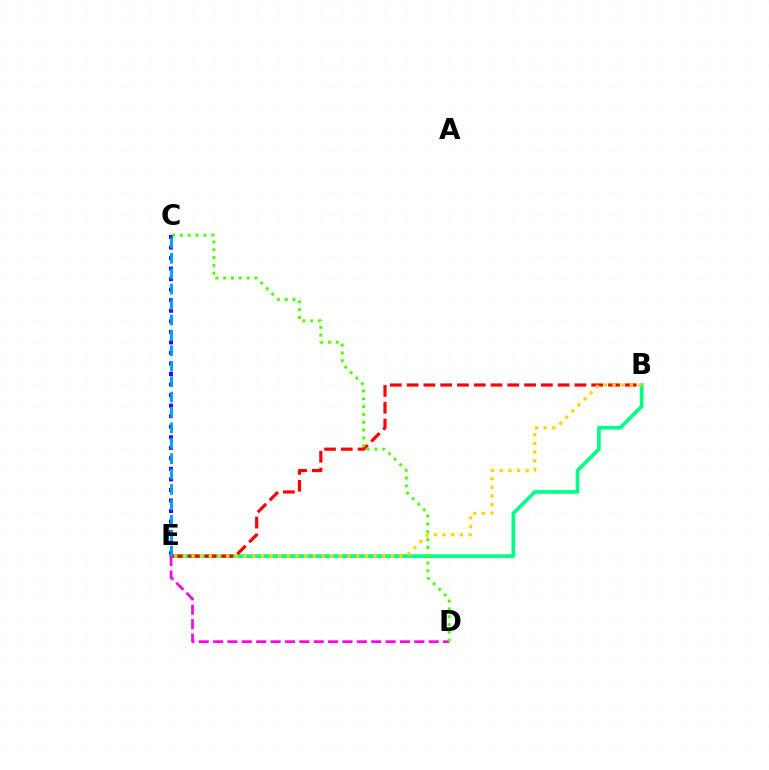{('C', 'E'): [{'color': '#3700ff', 'line_style': 'dotted', 'thickness': 2.86}, {'color': '#009eff', 'line_style': 'dashed', 'thickness': 2.09}], ('B', 'E'): [{'color': '#00ff86', 'line_style': 'solid', 'thickness': 2.64}, {'color': '#ff0000', 'line_style': 'dashed', 'thickness': 2.28}, {'color': '#ffd500', 'line_style': 'dotted', 'thickness': 2.35}], ('D', 'E'): [{'color': '#ff00ed', 'line_style': 'dashed', 'thickness': 1.95}], ('C', 'D'): [{'color': '#4fff00', 'line_style': 'dotted', 'thickness': 2.12}]}